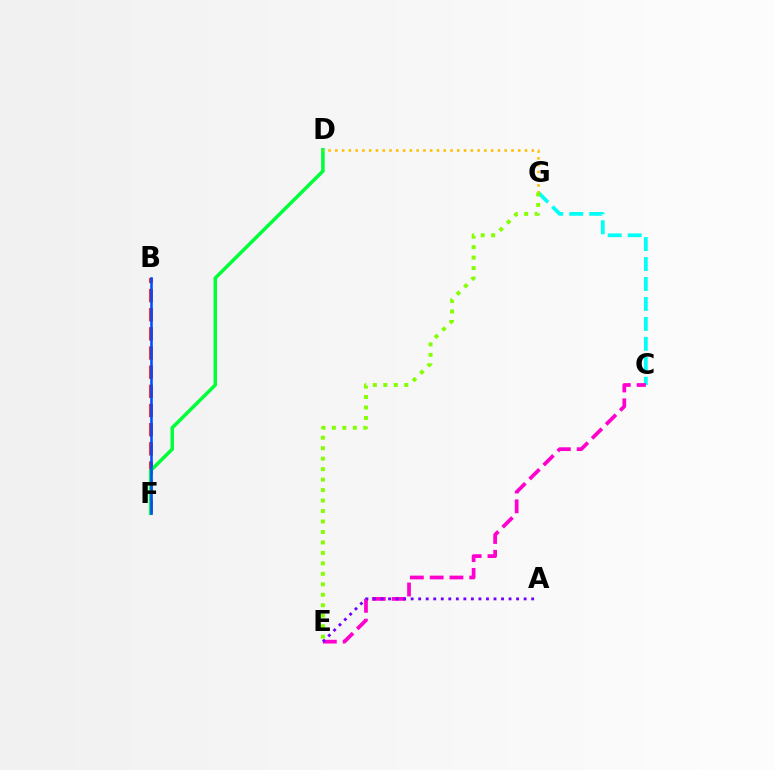{('B', 'F'): [{'color': '#ff0000', 'line_style': 'dashed', 'thickness': 2.6}, {'color': '#004bff', 'line_style': 'solid', 'thickness': 1.86}], ('D', 'F'): [{'color': '#00ff39', 'line_style': 'solid', 'thickness': 2.53}], ('C', 'G'): [{'color': '#00fff6', 'line_style': 'dashed', 'thickness': 2.71}], ('C', 'E'): [{'color': '#ff00cf', 'line_style': 'dashed', 'thickness': 2.69}], ('A', 'E'): [{'color': '#7200ff', 'line_style': 'dotted', 'thickness': 2.05}], ('D', 'G'): [{'color': '#ffbd00', 'line_style': 'dotted', 'thickness': 1.84}], ('E', 'G'): [{'color': '#84ff00', 'line_style': 'dotted', 'thickness': 2.84}]}